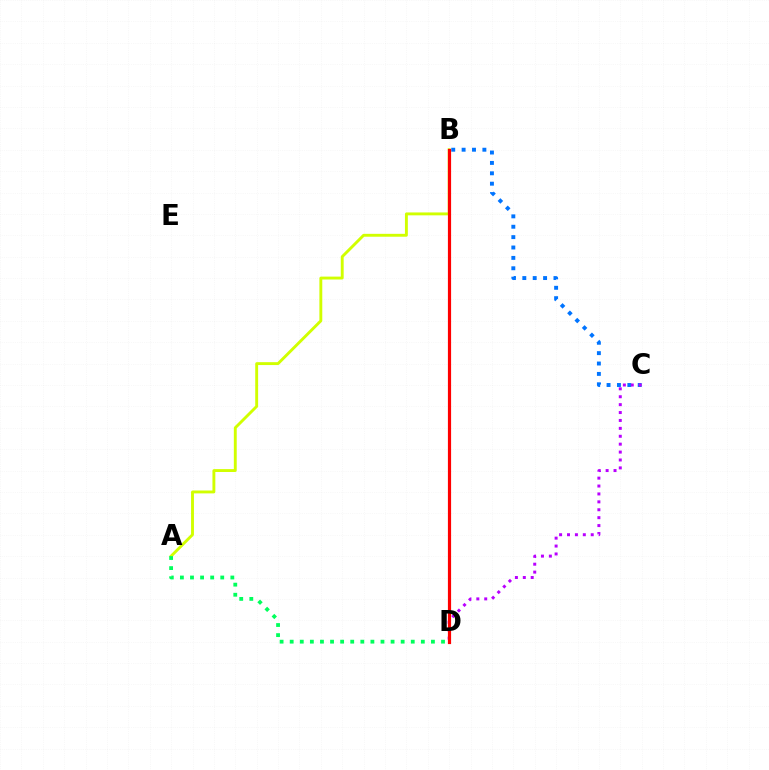{('A', 'B'): [{'color': '#d1ff00', 'line_style': 'solid', 'thickness': 2.08}], ('B', 'C'): [{'color': '#0074ff', 'line_style': 'dotted', 'thickness': 2.82}], ('C', 'D'): [{'color': '#b900ff', 'line_style': 'dotted', 'thickness': 2.15}], ('A', 'D'): [{'color': '#00ff5c', 'line_style': 'dotted', 'thickness': 2.74}], ('B', 'D'): [{'color': '#ff0000', 'line_style': 'solid', 'thickness': 2.29}]}